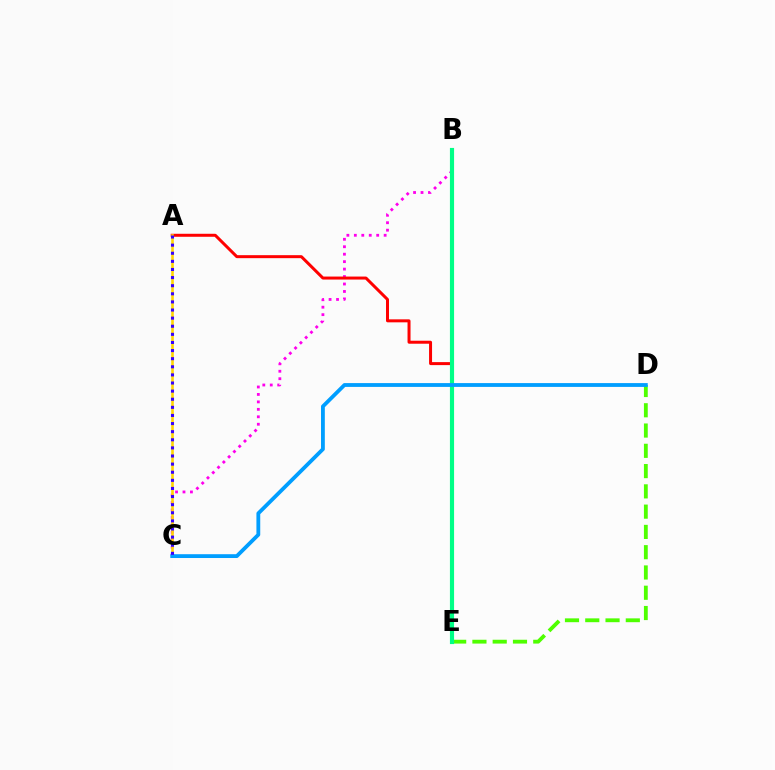{('B', 'C'): [{'color': '#ff00ed', 'line_style': 'dotted', 'thickness': 2.02}], ('A', 'E'): [{'color': '#ff0000', 'line_style': 'solid', 'thickness': 2.16}], ('D', 'E'): [{'color': '#4fff00', 'line_style': 'dashed', 'thickness': 2.75}], ('A', 'C'): [{'color': '#ffd500', 'line_style': 'solid', 'thickness': 1.87}, {'color': '#3700ff', 'line_style': 'dotted', 'thickness': 2.2}], ('B', 'E'): [{'color': '#00ff86', 'line_style': 'solid', 'thickness': 2.98}], ('C', 'D'): [{'color': '#009eff', 'line_style': 'solid', 'thickness': 2.74}]}